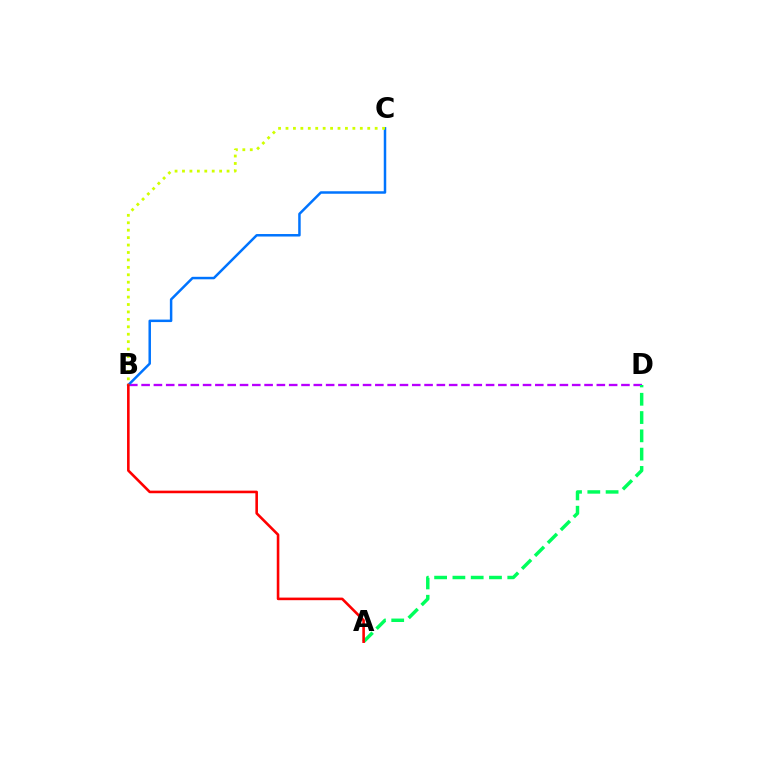{('B', 'D'): [{'color': '#b900ff', 'line_style': 'dashed', 'thickness': 1.67}], ('A', 'D'): [{'color': '#00ff5c', 'line_style': 'dashed', 'thickness': 2.48}], ('B', 'C'): [{'color': '#0074ff', 'line_style': 'solid', 'thickness': 1.79}, {'color': '#d1ff00', 'line_style': 'dotted', 'thickness': 2.02}], ('A', 'B'): [{'color': '#ff0000', 'line_style': 'solid', 'thickness': 1.87}]}